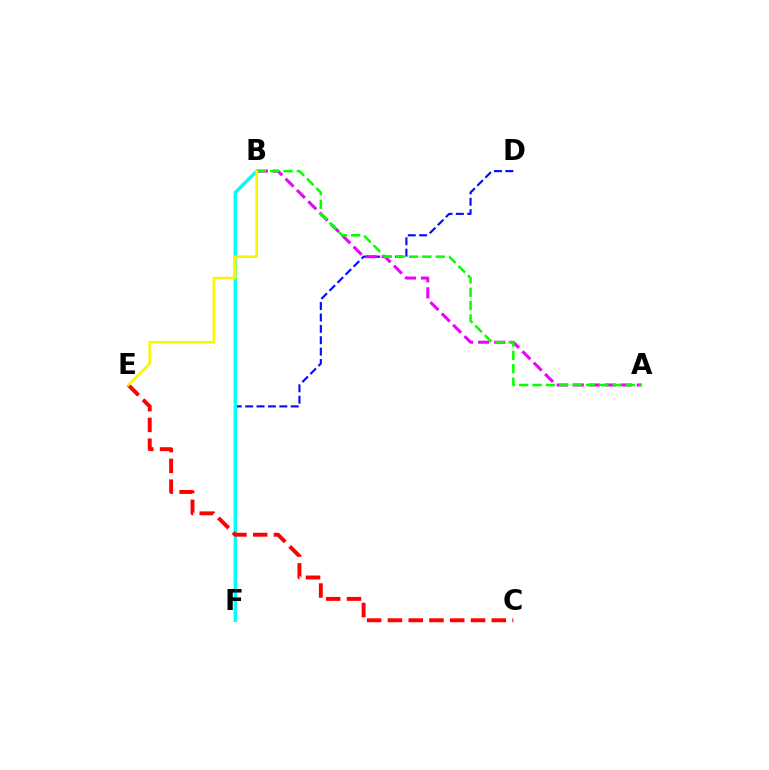{('D', 'F'): [{'color': '#0010ff', 'line_style': 'dashed', 'thickness': 1.55}], ('B', 'F'): [{'color': '#00fff6', 'line_style': 'solid', 'thickness': 2.46}], ('C', 'E'): [{'color': '#ff0000', 'line_style': 'dashed', 'thickness': 2.82}], ('A', 'B'): [{'color': '#ee00ff', 'line_style': 'dashed', 'thickness': 2.18}, {'color': '#08ff00', 'line_style': 'dashed', 'thickness': 1.81}], ('B', 'E'): [{'color': '#fcf500', 'line_style': 'solid', 'thickness': 1.86}]}